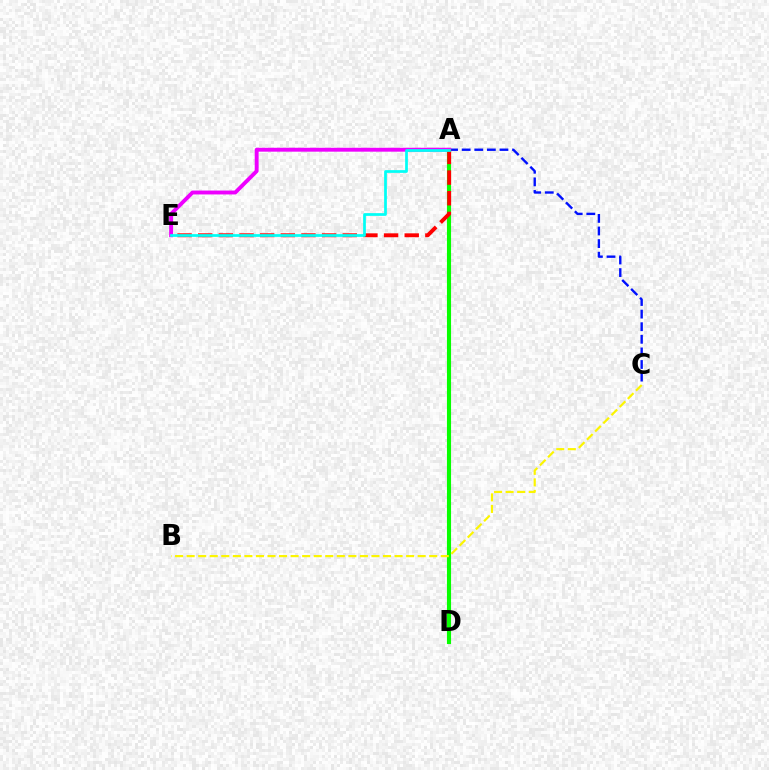{('A', 'C'): [{'color': '#0010ff', 'line_style': 'dashed', 'thickness': 1.71}], ('A', 'D'): [{'color': '#08ff00', 'line_style': 'solid', 'thickness': 2.96}], ('B', 'C'): [{'color': '#fcf500', 'line_style': 'dashed', 'thickness': 1.57}], ('A', 'E'): [{'color': '#ee00ff', 'line_style': 'solid', 'thickness': 2.8}, {'color': '#ff0000', 'line_style': 'dashed', 'thickness': 2.81}, {'color': '#00fff6', 'line_style': 'solid', 'thickness': 1.96}]}